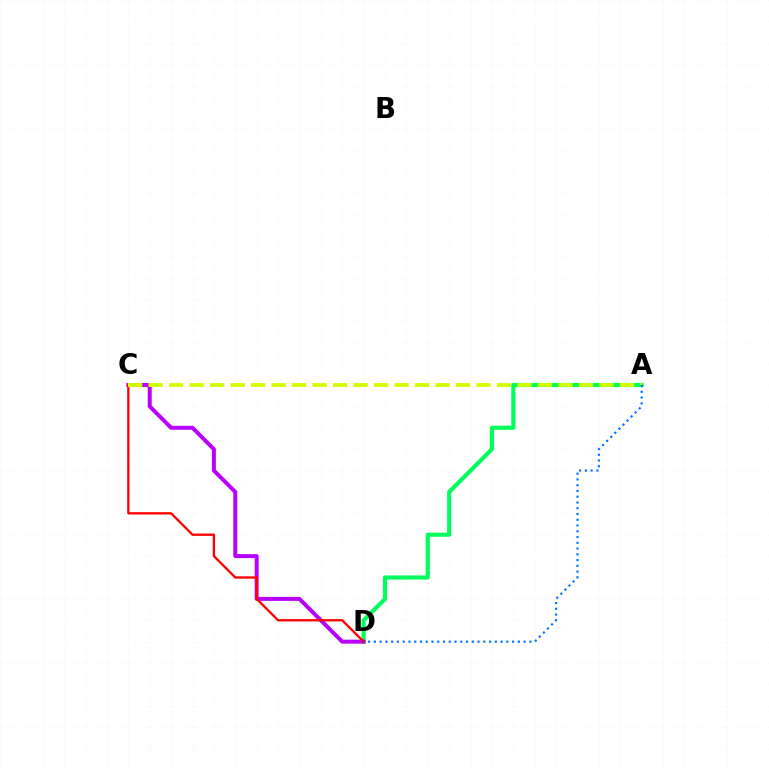{('A', 'D'): [{'color': '#00ff5c', 'line_style': 'solid', 'thickness': 2.99}, {'color': '#0074ff', 'line_style': 'dotted', 'thickness': 1.56}], ('C', 'D'): [{'color': '#b900ff', 'line_style': 'solid', 'thickness': 2.86}, {'color': '#ff0000', 'line_style': 'solid', 'thickness': 1.66}], ('A', 'C'): [{'color': '#d1ff00', 'line_style': 'dashed', 'thickness': 2.78}]}